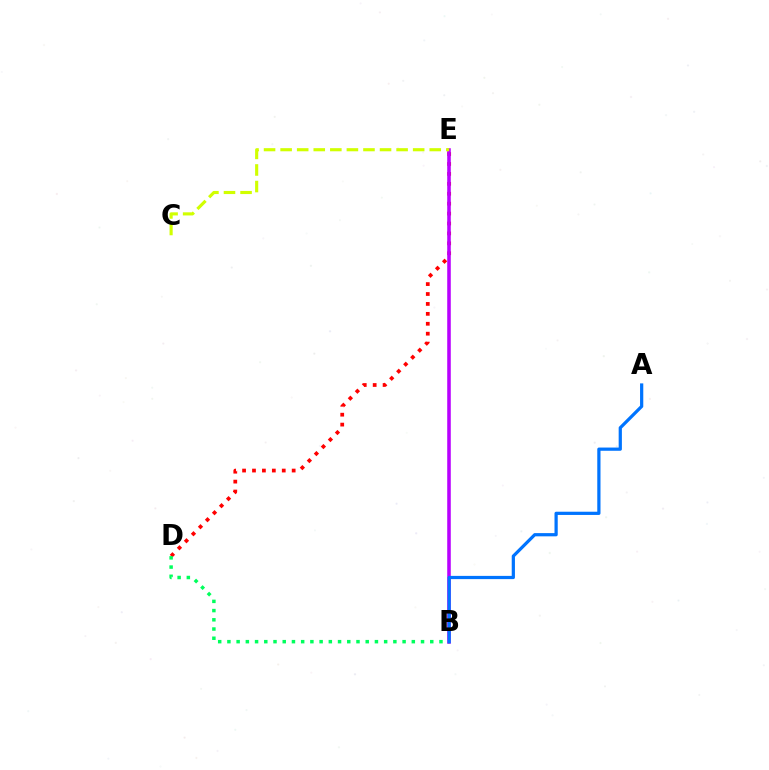{('D', 'E'): [{'color': '#ff0000', 'line_style': 'dotted', 'thickness': 2.7}], ('B', 'E'): [{'color': '#b900ff', 'line_style': 'solid', 'thickness': 2.56}], ('B', 'D'): [{'color': '#00ff5c', 'line_style': 'dotted', 'thickness': 2.51}], ('C', 'E'): [{'color': '#d1ff00', 'line_style': 'dashed', 'thickness': 2.25}], ('A', 'B'): [{'color': '#0074ff', 'line_style': 'solid', 'thickness': 2.32}]}